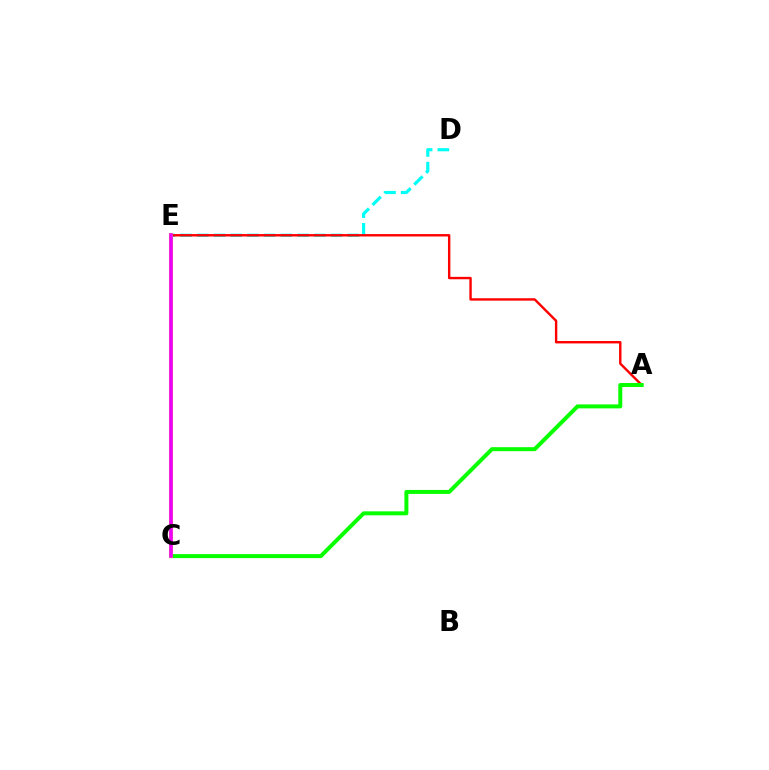{('D', 'E'): [{'color': '#00fff6', 'line_style': 'dashed', 'thickness': 2.27}], ('A', 'E'): [{'color': '#ff0000', 'line_style': 'solid', 'thickness': 1.73}], ('A', 'C'): [{'color': '#08ff00', 'line_style': 'solid', 'thickness': 2.86}], ('C', 'E'): [{'color': '#0010ff', 'line_style': 'solid', 'thickness': 2.89}, {'color': '#fcf500', 'line_style': 'solid', 'thickness': 2.85}, {'color': '#ee00ff', 'line_style': 'solid', 'thickness': 2.62}]}